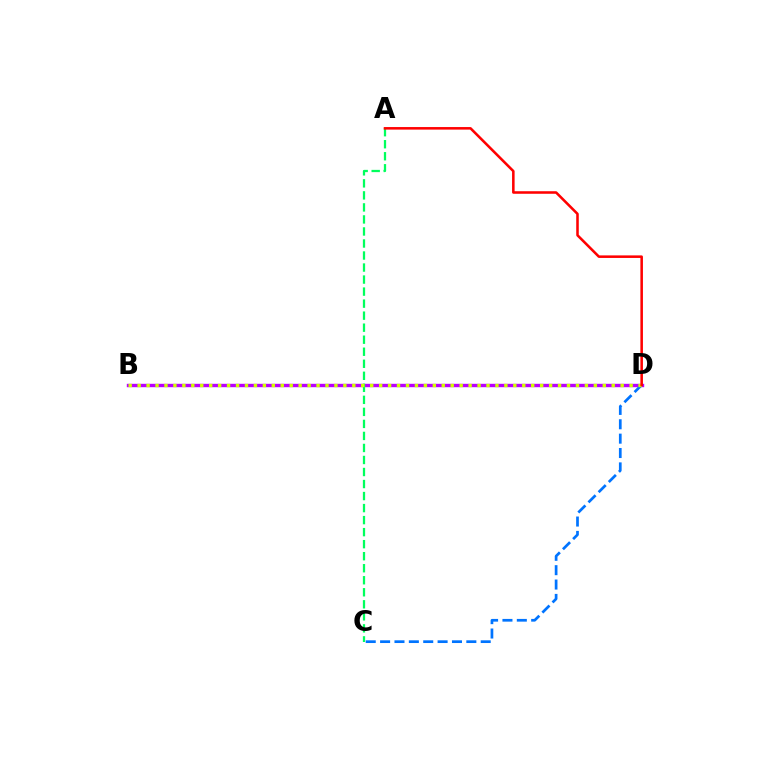{('B', 'D'): [{'color': '#b900ff', 'line_style': 'solid', 'thickness': 2.44}, {'color': '#d1ff00', 'line_style': 'dotted', 'thickness': 2.43}], ('A', 'C'): [{'color': '#00ff5c', 'line_style': 'dashed', 'thickness': 1.63}], ('C', 'D'): [{'color': '#0074ff', 'line_style': 'dashed', 'thickness': 1.95}], ('A', 'D'): [{'color': '#ff0000', 'line_style': 'solid', 'thickness': 1.84}]}